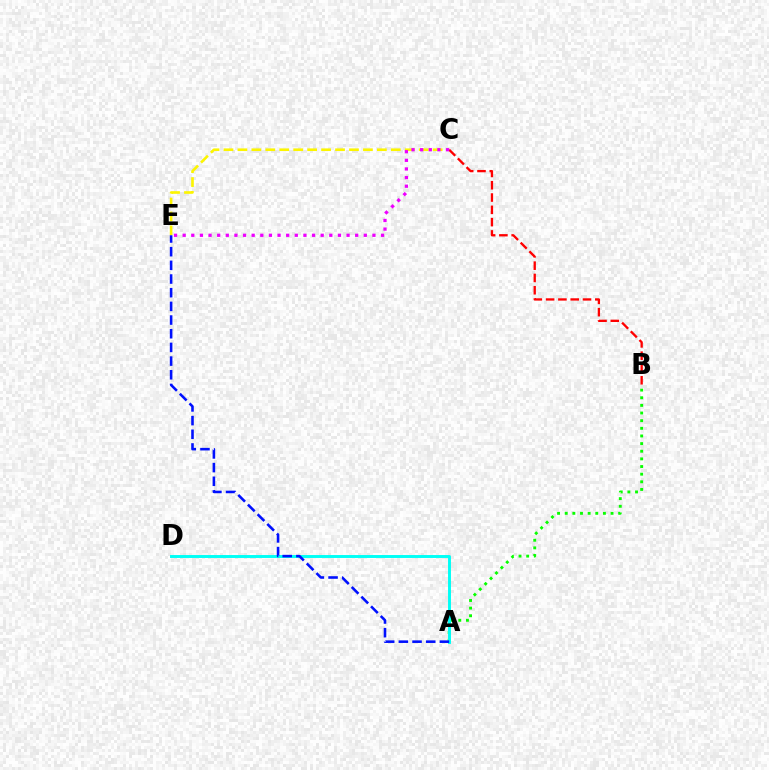{('A', 'B'): [{'color': '#08ff00', 'line_style': 'dotted', 'thickness': 2.08}], ('A', 'D'): [{'color': '#00fff6', 'line_style': 'solid', 'thickness': 2.11}], ('C', 'E'): [{'color': '#fcf500', 'line_style': 'dashed', 'thickness': 1.89}, {'color': '#ee00ff', 'line_style': 'dotted', 'thickness': 2.34}], ('B', 'C'): [{'color': '#ff0000', 'line_style': 'dashed', 'thickness': 1.67}], ('A', 'E'): [{'color': '#0010ff', 'line_style': 'dashed', 'thickness': 1.86}]}